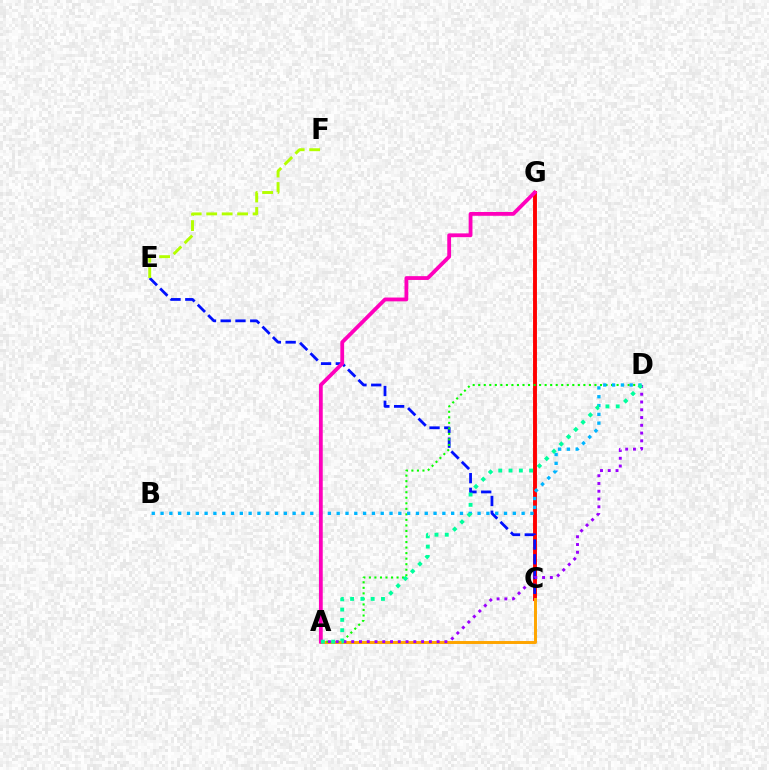{('C', 'G'): [{'color': '#ff0000', 'line_style': 'solid', 'thickness': 2.81}], ('C', 'E'): [{'color': '#0010ff', 'line_style': 'dashed', 'thickness': 2.01}], ('E', 'F'): [{'color': '#b3ff00', 'line_style': 'dashed', 'thickness': 2.1}], ('A', 'C'): [{'color': '#ffa500', 'line_style': 'solid', 'thickness': 2.13}], ('A', 'D'): [{'color': '#08ff00', 'line_style': 'dotted', 'thickness': 1.5}, {'color': '#9b00ff', 'line_style': 'dotted', 'thickness': 2.11}, {'color': '#00ff9d', 'line_style': 'dotted', 'thickness': 2.8}], ('B', 'D'): [{'color': '#00b5ff', 'line_style': 'dotted', 'thickness': 2.39}], ('A', 'G'): [{'color': '#ff00bd', 'line_style': 'solid', 'thickness': 2.74}]}